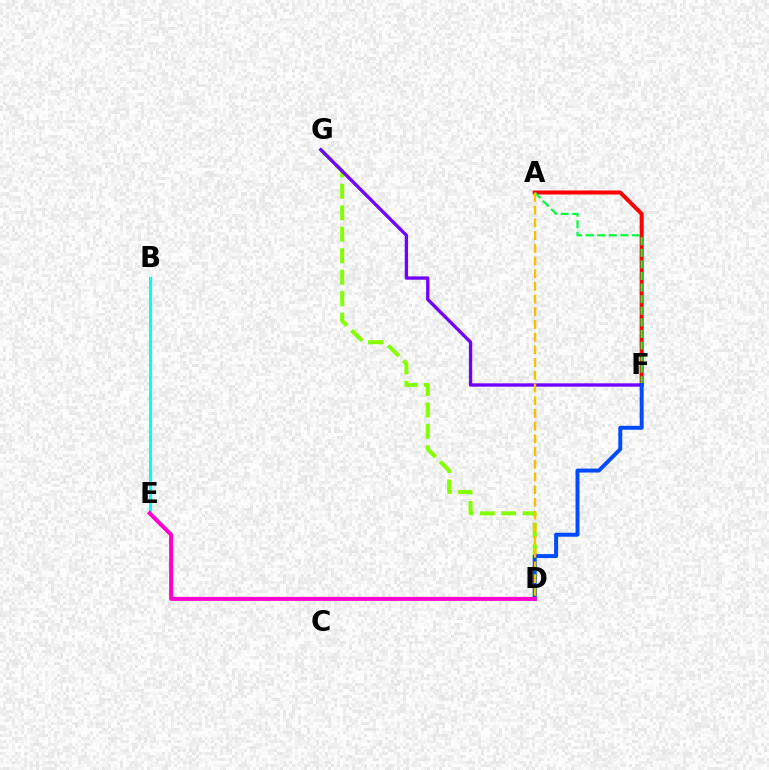{('B', 'E'): [{'color': '#00fff6', 'line_style': 'solid', 'thickness': 2.19}], ('A', 'F'): [{'color': '#ff0000', 'line_style': 'solid', 'thickness': 2.9}, {'color': '#00ff39', 'line_style': 'dashed', 'thickness': 1.57}], ('D', 'G'): [{'color': '#84ff00', 'line_style': 'dashed', 'thickness': 2.92}], ('F', 'G'): [{'color': '#7200ff', 'line_style': 'solid', 'thickness': 2.4}], ('D', 'F'): [{'color': '#004bff', 'line_style': 'solid', 'thickness': 2.85}], ('A', 'D'): [{'color': '#ffbd00', 'line_style': 'dashed', 'thickness': 1.73}], ('D', 'E'): [{'color': '#ff00cf', 'line_style': 'solid', 'thickness': 2.89}]}